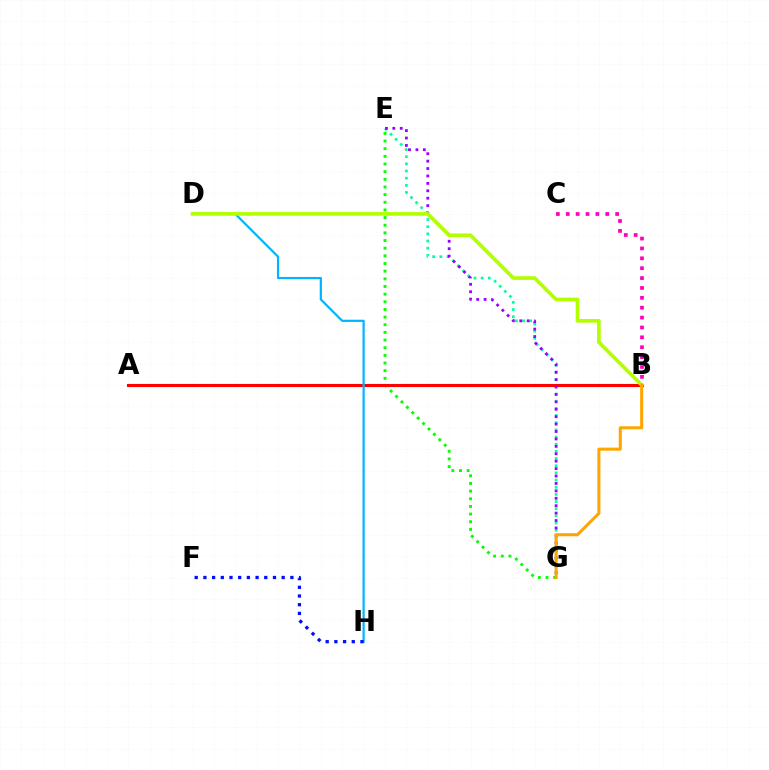{('E', 'G'): [{'color': '#00ff9d', 'line_style': 'dotted', 'thickness': 1.95}, {'color': '#08ff00', 'line_style': 'dotted', 'thickness': 2.08}, {'color': '#9b00ff', 'line_style': 'dotted', 'thickness': 2.02}], ('A', 'B'): [{'color': '#ff0000', 'line_style': 'solid', 'thickness': 2.22}], ('D', 'H'): [{'color': '#00b5ff', 'line_style': 'solid', 'thickness': 1.59}], ('B', 'C'): [{'color': '#ff00bd', 'line_style': 'dotted', 'thickness': 2.68}], ('F', 'H'): [{'color': '#0010ff', 'line_style': 'dotted', 'thickness': 2.36}], ('B', 'D'): [{'color': '#b3ff00', 'line_style': 'solid', 'thickness': 2.64}], ('B', 'G'): [{'color': '#ffa500', 'line_style': 'solid', 'thickness': 2.19}]}